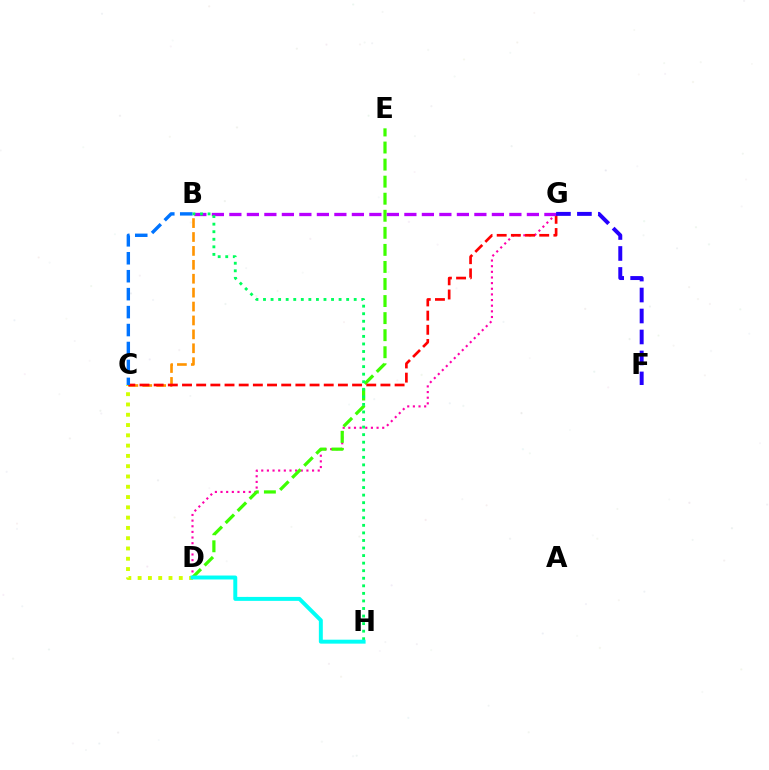{('D', 'G'): [{'color': '#ff00ac', 'line_style': 'dotted', 'thickness': 1.53}], ('D', 'E'): [{'color': '#3dff00', 'line_style': 'dashed', 'thickness': 2.32}], ('C', 'D'): [{'color': '#d1ff00', 'line_style': 'dotted', 'thickness': 2.79}], ('B', 'C'): [{'color': '#ff9400', 'line_style': 'dashed', 'thickness': 1.89}, {'color': '#0074ff', 'line_style': 'dashed', 'thickness': 2.44}], ('C', 'G'): [{'color': '#ff0000', 'line_style': 'dashed', 'thickness': 1.93}], ('B', 'G'): [{'color': '#b900ff', 'line_style': 'dashed', 'thickness': 2.38}], ('F', 'G'): [{'color': '#2500ff', 'line_style': 'dashed', 'thickness': 2.85}], ('B', 'H'): [{'color': '#00ff5c', 'line_style': 'dotted', 'thickness': 2.05}], ('D', 'H'): [{'color': '#00fff6', 'line_style': 'solid', 'thickness': 2.84}]}